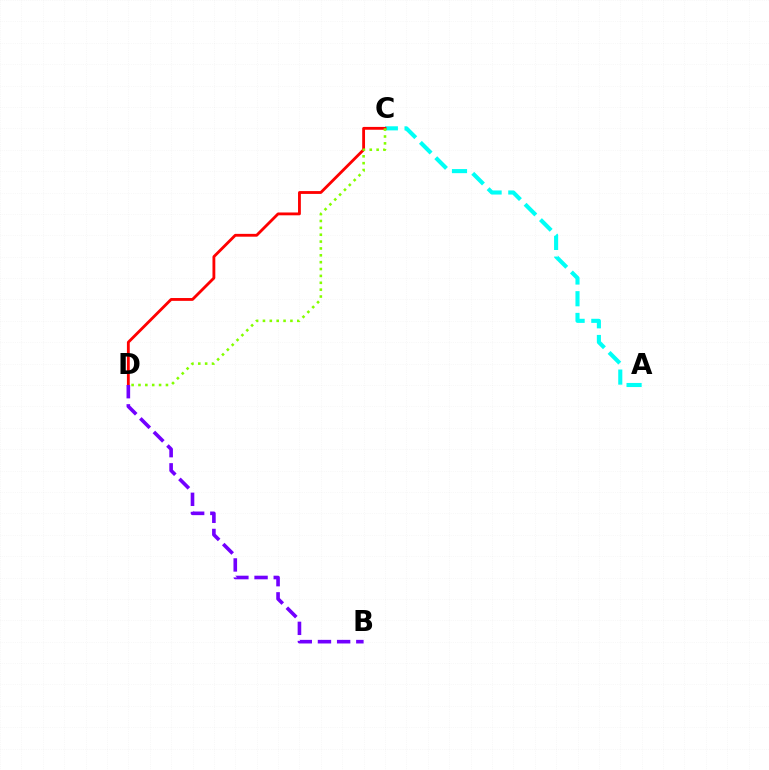{('A', 'C'): [{'color': '#00fff6', 'line_style': 'dashed', 'thickness': 2.95}], ('C', 'D'): [{'color': '#ff0000', 'line_style': 'solid', 'thickness': 2.04}, {'color': '#84ff00', 'line_style': 'dotted', 'thickness': 1.87}], ('B', 'D'): [{'color': '#7200ff', 'line_style': 'dashed', 'thickness': 2.6}]}